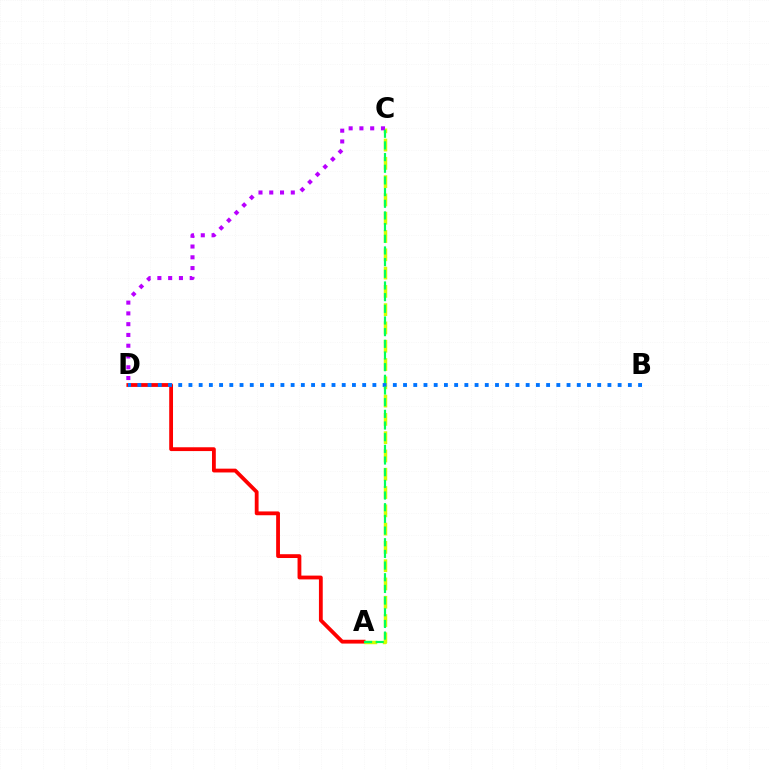{('A', 'D'): [{'color': '#ff0000', 'line_style': 'solid', 'thickness': 2.74}], ('A', 'C'): [{'color': '#d1ff00', 'line_style': 'dashed', 'thickness': 2.48}, {'color': '#00ff5c', 'line_style': 'dashed', 'thickness': 1.59}], ('C', 'D'): [{'color': '#b900ff', 'line_style': 'dotted', 'thickness': 2.93}], ('B', 'D'): [{'color': '#0074ff', 'line_style': 'dotted', 'thickness': 2.78}]}